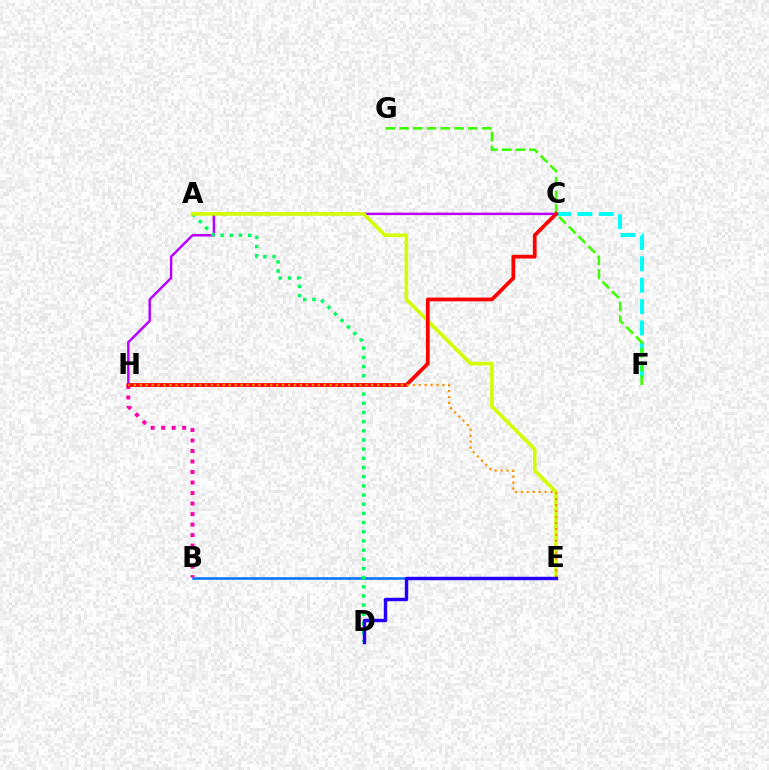{('B', 'E'): [{'color': '#0074ff', 'line_style': 'solid', 'thickness': 1.82}], ('C', 'F'): [{'color': '#00fff6', 'line_style': 'dashed', 'thickness': 2.91}], ('C', 'H'): [{'color': '#b900ff', 'line_style': 'solid', 'thickness': 1.76}, {'color': '#ff0000', 'line_style': 'solid', 'thickness': 2.7}], ('F', 'G'): [{'color': '#3dff00', 'line_style': 'dashed', 'thickness': 1.87}], ('A', 'D'): [{'color': '#00ff5c', 'line_style': 'dotted', 'thickness': 2.49}], ('B', 'H'): [{'color': '#ff00ac', 'line_style': 'dotted', 'thickness': 2.86}], ('A', 'E'): [{'color': '#d1ff00', 'line_style': 'solid', 'thickness': 2.59}], ('E', 'H'): [{'color': '#ff9400', 'line_style': 'dotted', 'thickness': 1.61}], ('D', 'E'): [{'color': '#2500ff', 'line_style': 'solid', 'thickness': 2.47}]}